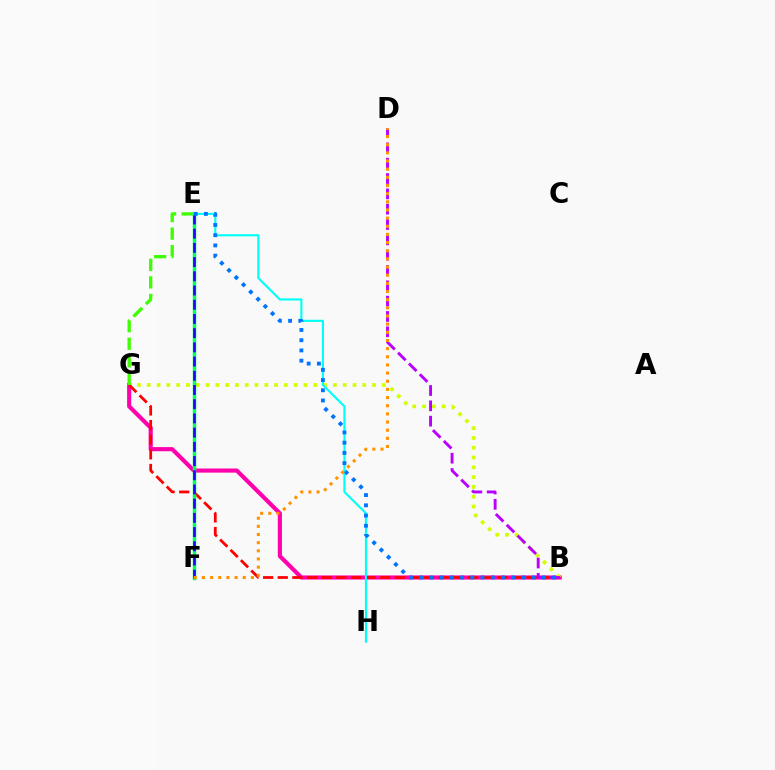{('B', 'G'): [{'color': '#ff00ac', 'line_style': 'solid', 'thickness': 2.97}, {'color': '#d1ff00', 'line_style': 'dotted', 'thickness': 2.66}, {'color': '#ff0000', 'line_style': 'dashed', 'thickness': 1.99}], ('B', 'D'): [{'color': '#b900ff', 'line_style': 'dashed', 'thickness': 2.08}], ('E', 'F'): [{'color': '#00ff5c', 'line_style': 'solid', 'thickness': 2.5}, {'color': '#2500ff', 'line_style': 'dashed', 'thickness': 1.93}], ('E', 'G'): [{'color': '#3dff00', 'line_style': 'dashed', 'thickness': 2.39}], ('E', 'H'): [{'color': '#00fff6', 'line_style': 'solid', 'thickness': 1.53}], ('B', 'E'): [{'color': '#0074ff', 'line_style': 'dotted', 'thickness': 2.78}], ('D', 'F'): [{'color': '#ff9400', 'line_style': 'dotted', 'thickness': 2.22}]}